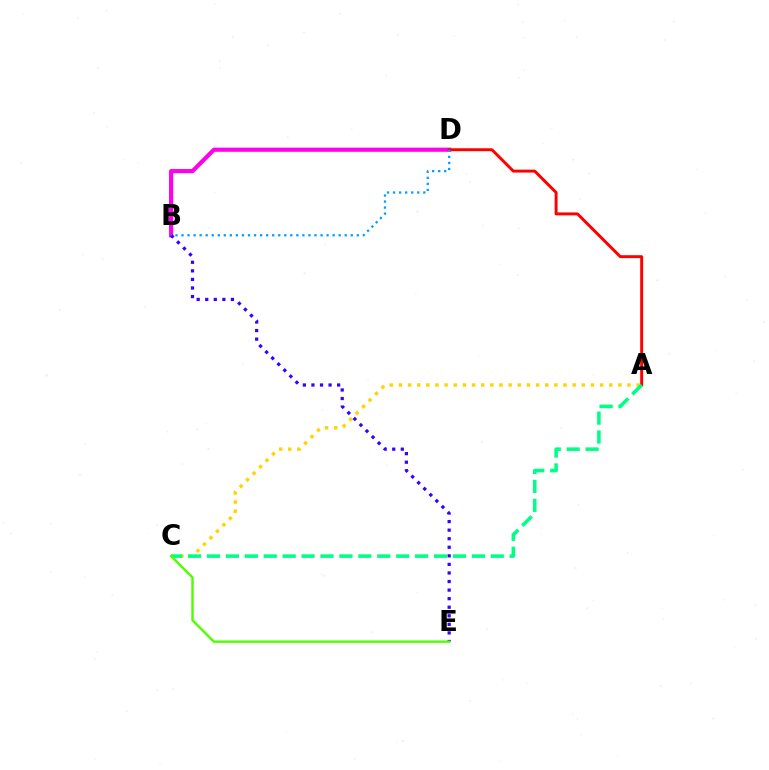{('A', 'C'): [{'color': '#ffd500', 'line_style': 'dotted', 'thickness': 2.48}, {'color': '#00ff86', 'line_style': 'dashed', 'thickness': 2.57}], ('B', 'D'): [{'color': '#ff00ed', 'line_style': 'solid', 'thickness': 2.99}, {'color': '#009eff', 'line_style': 'dotted', 'thickness': 1.64}], ('B', 'E'): [{'color': '#3700ff', 'line_style': 'dotted', 'thickness': 2.33}], ('A', 'D'): [{'color': '#ff0000', 'line_style': 'solid', 'thickness': 2.11}], ('C', 'E'): [{'color': '#4fff00', 'line_style': 'solid', 'thickness': 1.73}]}